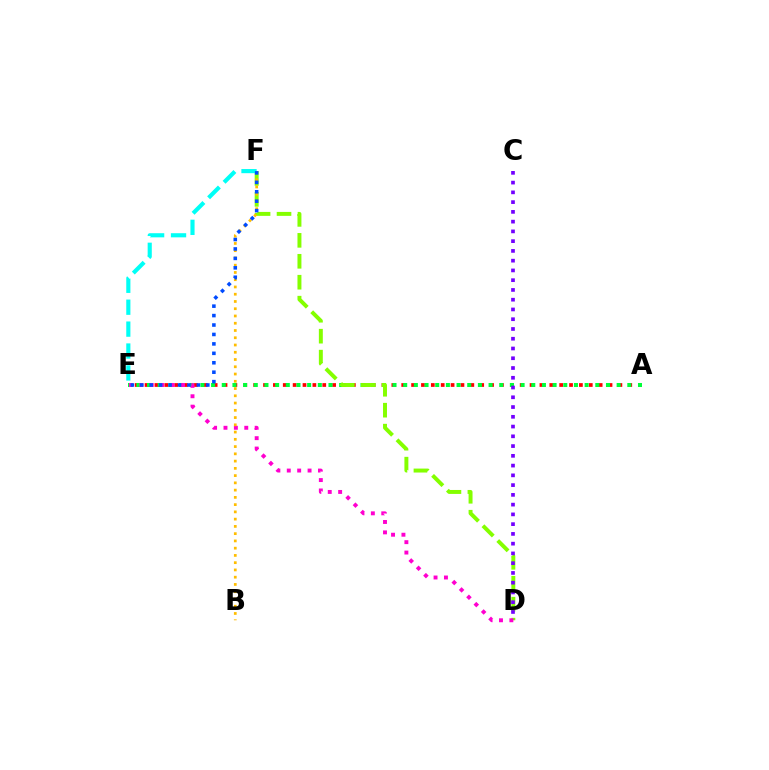{('A', 'E'): [{'color': '#ff0000', 'line_style': 'dotted', 'thickness': 2.68}, {'color': '#00ff39', 'line_style': 'dotted', 'thickness': 2.9}], ('D', 'F'): [{'color': '#84ff00', 'line_style': 'dashed', 'thickness': 2.84}], ('D', 'E'): [{'color': '#ff00cf', 'line_style': 'dotted', 'thickness': 2.82}], ('B', 'F'): [{'color': '#ffbd00', 'line_style': 'dotted', 'thickness': 1.97}], ('C', 'D'): [{'color': '#7200ff', 'line_style': 'dotted', 'thickness': 2.65}], ('E', 'F'): [{'color': '#00fff6', 'line_style': 'dashed', 'thickness': 2.98}, {'color': '#004bff', 'line_style': 'dotted', 'thickness': 2.56}]}